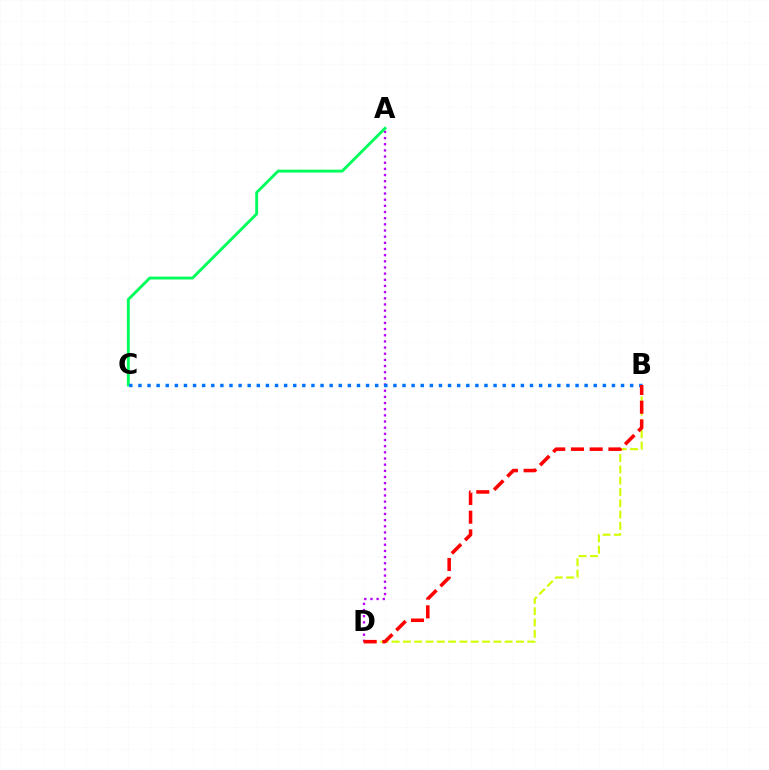{('A', 'D'): [{'color': '#b900ff', 'line_style': 'dotted', 'thickness': 1.67}], ('A', 'C'): [{'color': '#00ff5c', 'line_style': 'solid', 'thickness': 2.08}], ('B', 'C'): [{'color': '#0074ff', 'line_style': 'dotted', 'thickness': 2.47}], ('B', 'D'): [{'color': '#d1ff00', 'line_style': 'dashed', 'thickness': 1.54}, {'color': '#ff0000', 'line_style': 'dashed', 'thickness': 2.54}]}